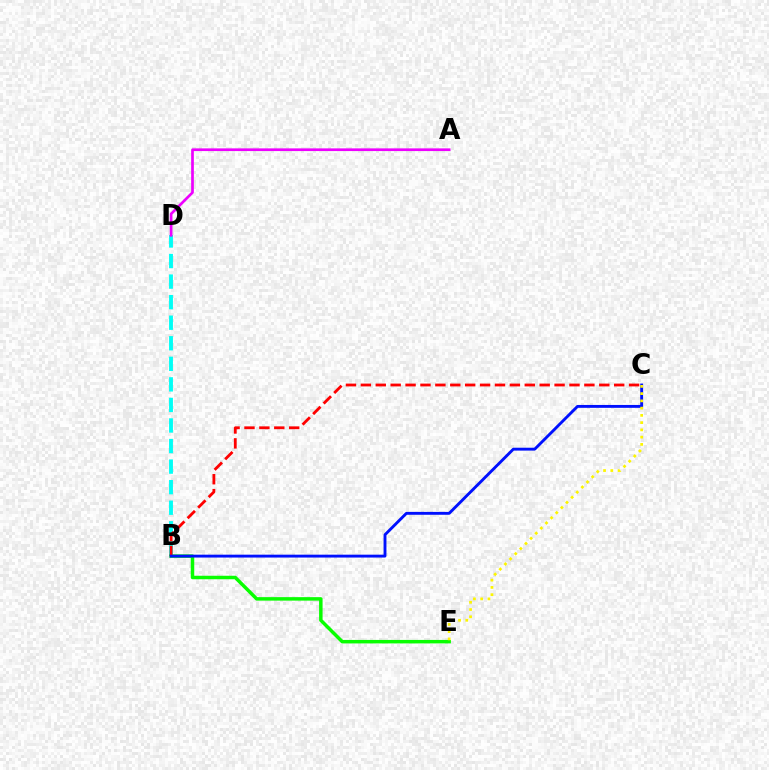{('B', 'D'): [{'color': '#00fff6', 'line_style': 'dashed', 'thickness': 2.79}], ('B', 'E'): [{'color': '#08ff00', 'line_style': 'solid', 'thickness': 2.51}], ('B', 'C'): [{'color': '#ff0000', 'line_style': 'dashed', 'thickness': 2.02}, {'color': '#0010ff', 'line_style': 'solid', 'thickness': 2.07}], ('A', 'D'): [{'color': '#ee00ff', 'line_style': 'solid', 'thickness': 1.94}], ('C', 'E'): [{'color': '#fcf500', 'line_style': 'dotted', 'thickness': 1.97}]}